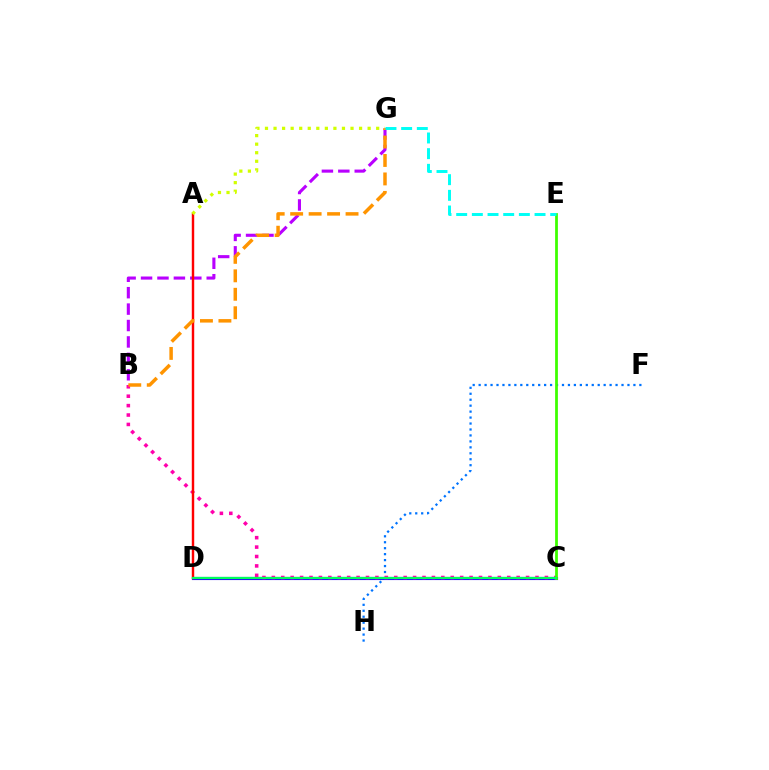{('B', 'G'): [{'color': '#b900ff', 'line_style': 'dashed', 'thickness': 2.23}, {'color': '#ff9400', 'line_style': 'dashed', 'thickness': 2.51}], ('C', 'D'): [{'color': '#2500ff', 'line_style': 'solid', 'thickness': 2.25}, {'color': '#00ff5c', 'line_style': 'solid', 'thickness': 1.59}], ('F', 'H'): [{'color': '#0074ff', 'line_style': 'dotted', 'thickness': 1.62}], ('B', 'C'): [{'color': '#ff00ac', 'line_style': 'dotted', 'thickness': 2.56}], ('A', 'D'): [{'color': '#ff0000', 'line_style': 'solid', 'thickness': 1.75}], ('C', 'E'): [{'color': '#3dff00', 'line_style': 'solid', 'thickness': 1.99}], ('E', 'G'): [{'color': '#00fff6', 'line_style': 'dashed', 'thickness': 2.13}], ('A', 'G'): [{'color': '#d1ff00', 'line_style': 'dotted', 'thickness': 2.32}]}